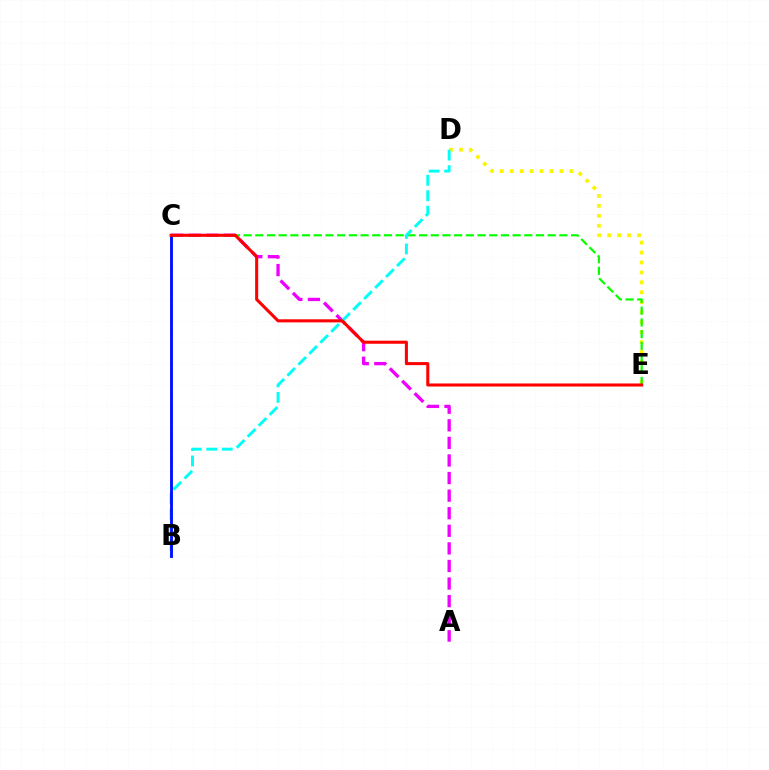{('D', 'E'): [{'color': '#fcf500', 'line_style': 'dotted', 'thickness': 2.7}], ('A', 'C'): [{'color': '#ee00ff', 'line_style': 'dashed', 'thickness': 2.39}], ('C', 'E'): [{'color': '#08ff00', 'line_style': 'dashed', 'thickness': 1.59}, {'color': '#ff0000', 'line_style': 'solid', 'thickness': 2.2}], ('B', 'D'): [{'color': '#00fff6', 'line_style': 'dashed', 'thickness': 2.11}], ('B', 'C'): [{'color': '#0010ff', 'line_style': 'solid', 'thickness': 2.06}]}